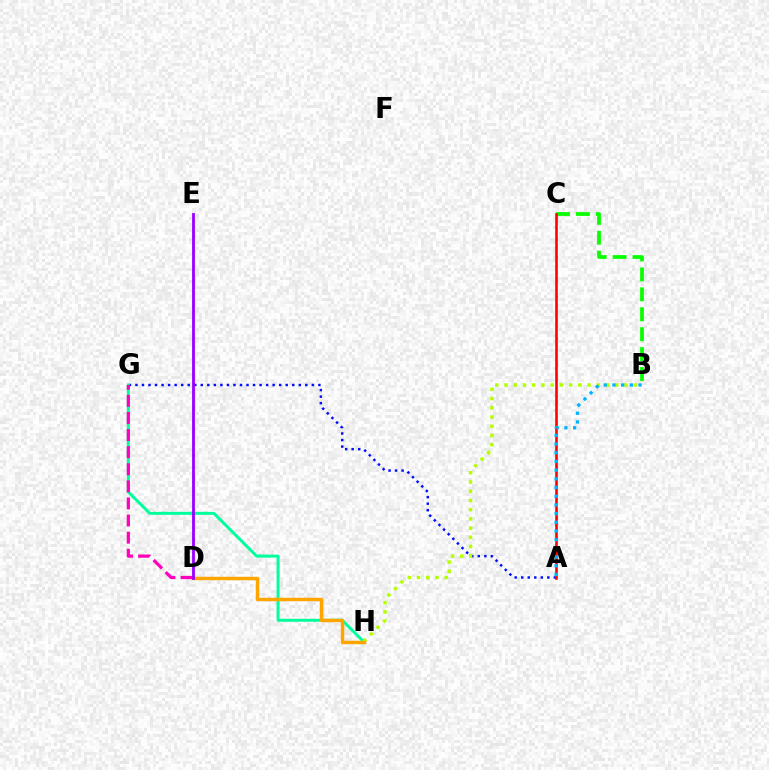{('B', 'C'): [{'color': '#08ff00', 'line_style': 'dashed', 'thickness': 2.71}], ('A', 'G'): [{'color': '#0010ff', 'line_style': 'dotted', 'thickness': 1.78}], ('G', 'H'): [{'color': '#00ff9d', 'line_style': 'solid', 'thickness': 2.14}], ('B', 'H'): [{'color': '#b3ff00', 'line_style': 'dotted', 'thickness': 2.51}], ('A', 'C'): [{'color': '#ff0000', 'line_style': 'solid', 'thickness': 1.87}], ('D', 'H'): [{'color': '#ffa500', 'line_style': 'solid', 'thickness': 2.48}], ('D', 'G'): [{'color': '#ff00bd', 'line_style': 'dashed', 'thickness': 2.32}], ('D', 'E'): [{'color': '#9b00ff', 'line_style': 'solid', 'thickness': 2.03}], ('A', 'B'): [{'color': '#00b5ff', 'line_style': 'dotted', 'thickness': 2.36}]}